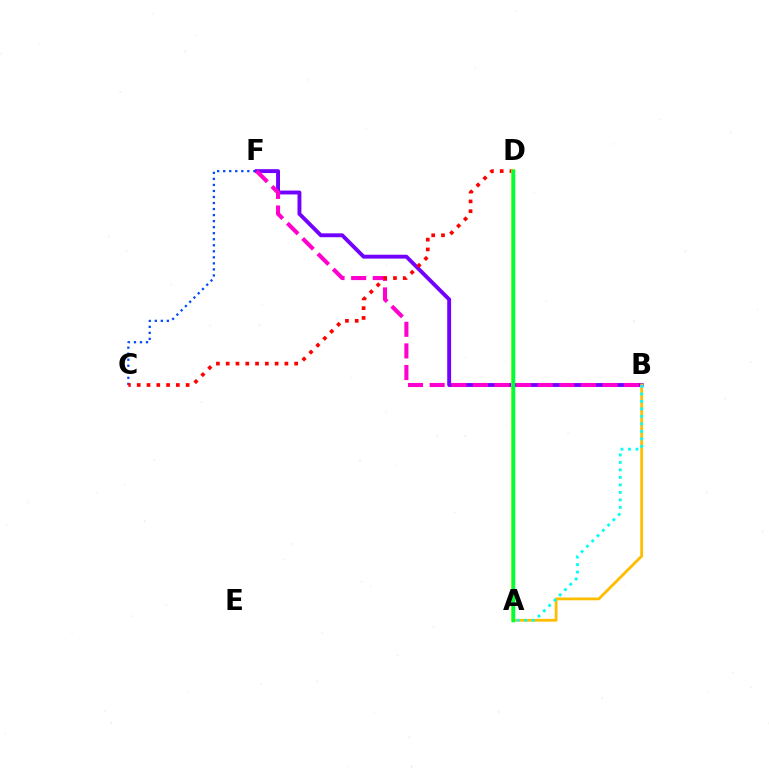{('C', 'F'): [{'color': '#004bff', 'line_style': 'dotted', 'thickness': 1.64}], ('B', 'F'): [{'color': '#7200ff', 'line_style': 'solid', 'thickness': 2.8}, {'color': '#ff00cf', 'line_style': 'dashed', 'thickness': 2.94}], ('A', 'B'): [{'color': '#ffbd00', 'line_style': 'solid', 'thickness': 2.02}, {'color': '#00fff6', 'line_style': 'dotted', 'thickness': 2.04}], ('C', 'D'): [{'color': '#ff0000', 'line_style': 'dotted', 'thickness': 2.66}], ('A', 'D'): [{'color': '#84ff00', 'line_style': 'solid', 'thickness': 2.68}, {'color': '#00ff39', 'line_style': 'solid', 'thickness': 2.52}]}